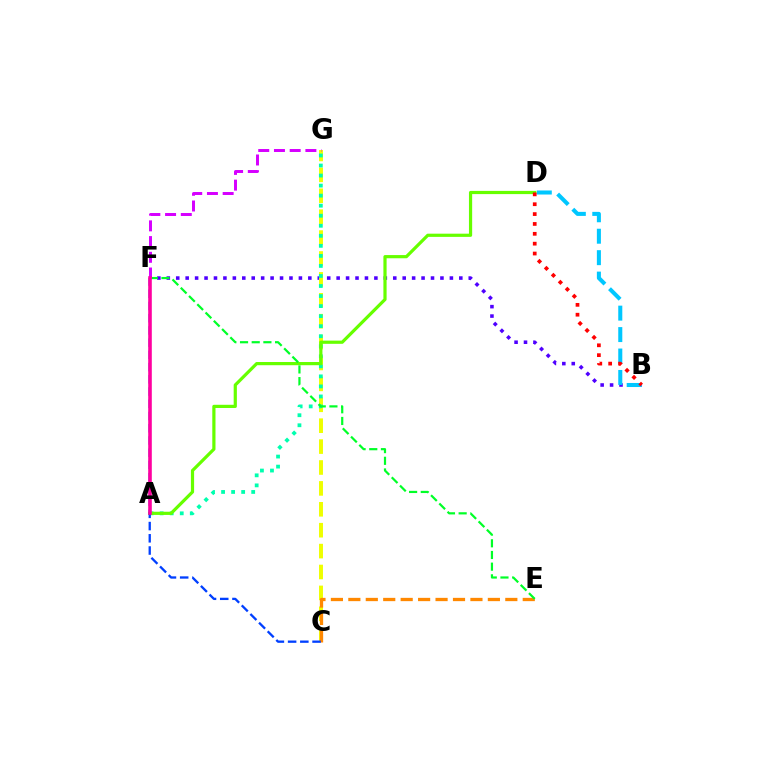{('B', 'F'): [{'color': '#4f00ff', 'line_style': 'dotted', 'thickness': 2.56}], ('C', 'G'): [{'color': '#eeff00', 'line_style': 'dashed', 'thickness': 2.84}], ('A', 'G'): [{'color': '#00ffaf', 'line_style': 'dotted', 'thickness': 2.73}], ('B', 'D'): [{'color': '#00c7ff', 'line_style': 'dashed', 'thickness': 2.91}, {'color': '#ff0000', 'line_style': 'dotted', 'thickness': 2.68}], ('A', 'D'): [{'color': '#66ff00', 'line_style': 'solid', 'thickness': 2.3}], ('C', 'E'): [{'color': '#ff8800', 'line_style': 'dashed', 'thickness': 2.37}], ('E', 'F'): [{'color': '#00ff27', 'line_style': 'dashed', 'thickness': 1.59}], ('C', 'F'): [{'color': '#003fff', 'line_style': 'dashed', 'thickness': 1.66}], ('F', 'G'): [{'color': '#d600ff', 'line_style': 'dashed', 'thickness': 2.14}], ('A', 'F'): [{'color': '#ff00a0', 'line_style': 'solid', 'thickness': 2.59}]}